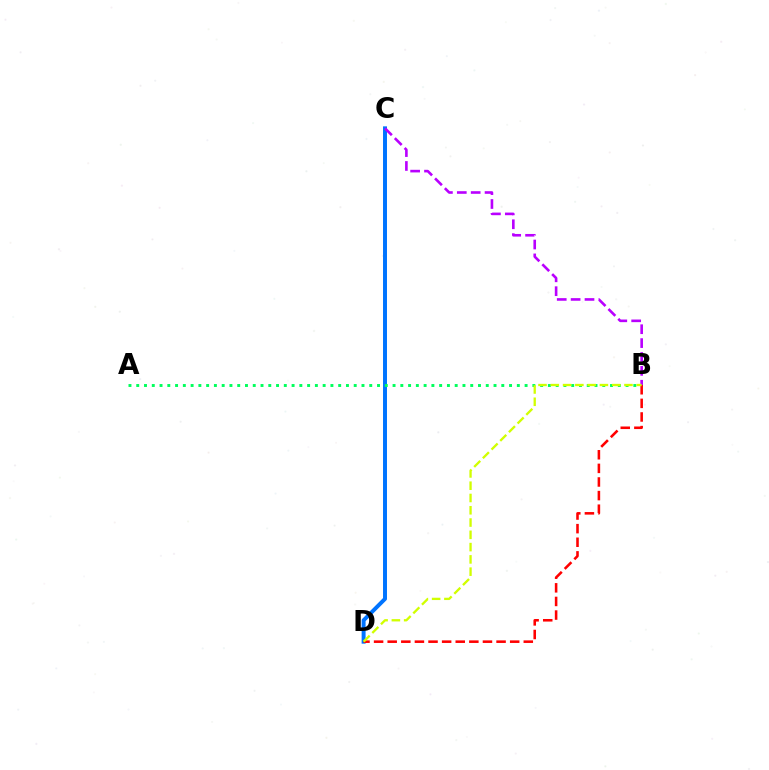{('C', 'D'): [{'color': '#0074ff', 'line_style': 'solid', 'thickness': 2.85}], ('A', 'B'): [{'color': '#00ff5c', 'line_style': 'dotted', 'thickness': 2.11}], ('B', 'C'): [{'color': '#b900ff', 'line_style': 'dashed', 'thickness': 1.89}], ('B', 'D'): [{'color': '#ff0000', 'line_style': 'dashed', 'thickness': 1.85}, {'color': '#d1ff00', 'line_style': 'dashed', 'thickness': 1.67}]}